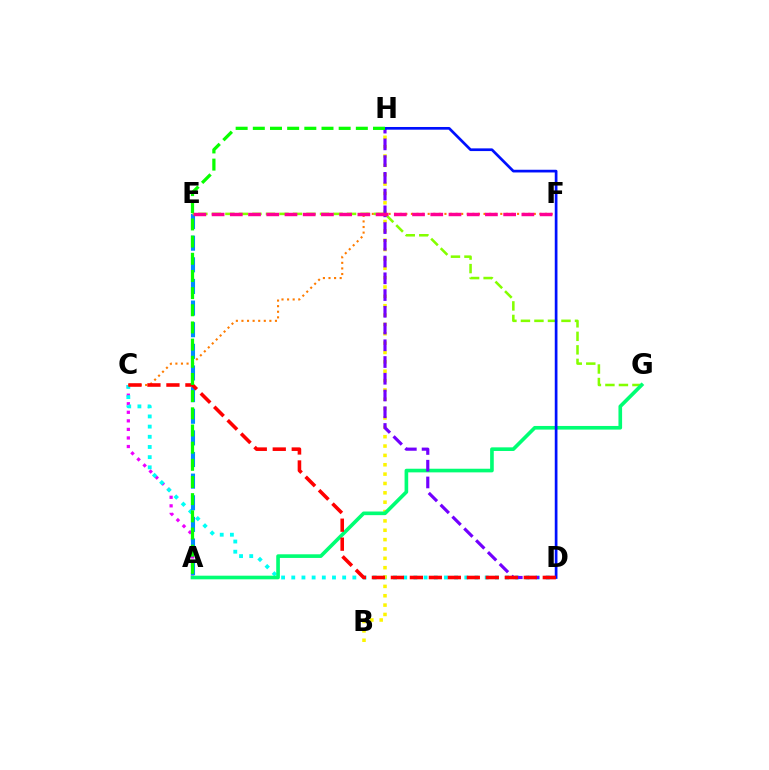{('A', 'C'): [{'color': '#ee00ff', 'line_style': 'dotted', 'thickness': 2.33}], ('C', 'D'): [{'color': '#00fff6', 'line_style': 'dotted', 'thickness': 2.77}, {'color': '#ff0000', 'line_style': 'dashed', 'thickness': 2.58}], ('A', 'E'): [{'color': '#008cff', 'line_style': 'dashed', 'thickness': 2.94}], ('C', 'F'): [{'color': '#ff7c00', 'line_style': 'dotted', 'thickness': 1.52}], ('E', 'G'): [{'color': '#84ff00', 'line_style': 'dashed', 'thickness': 1.84}], ('B', 'H'): [{'color': '#fcf500', 'line_style': 'dotted', 'thickness': 2.54}], ('A', 'G'): [{'color': '#00ff74', 'line_style': 'solid', 'thickness': 2.62}], ('D', 'H'): [{'color': '#7200ff', 'line_style': 'dashed', 'thickness': 2.27}, {'color': '#0010ff', 'line_style': 'solid', 'thickness': 1.94}], ('A', 'H'): [{'color': '#08ff00', 'line_style': 'dashed', 'thickness': 2.33}], ('E', 'F'): [{'color': '#ff0094', 'line_style': 'dashed', 'thickness': 2.48}]}